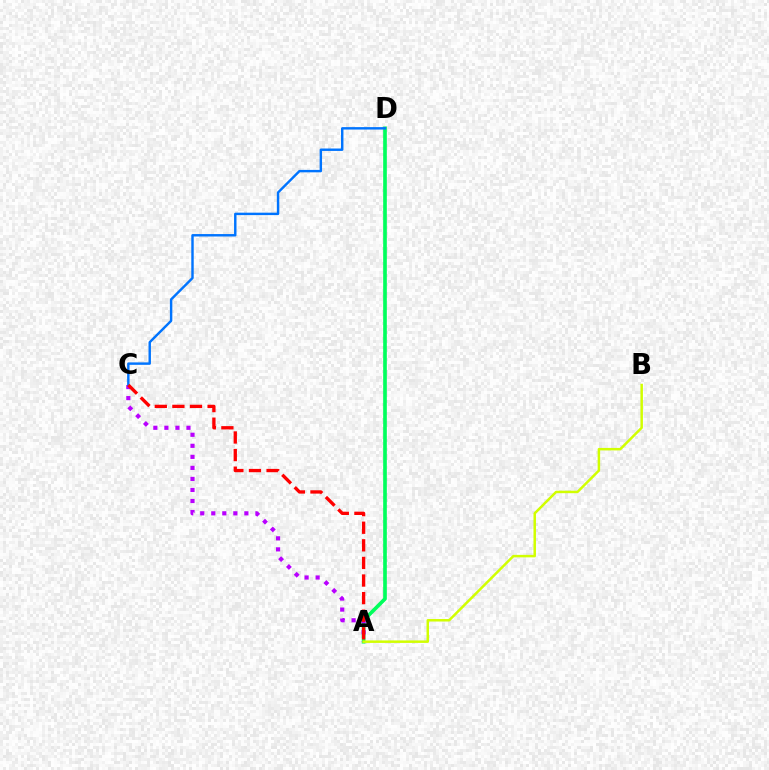{('A', 'D'): [{'color': '#00ff5c', 'line_style': 'solid', 'thickness': 2.63}], ('A', 'C'): [{'color': '#b900ff', 'line_style': 'dotted', 'thickness': 3.0}, {'color': '#ff0000', 'line_style': 'dashed', 'thickness': 2.39}], ('C', 'D'): [{'color': '#0074ff', 'line_style': 'solid', 'thickness': 1.75}], ('A', 'B'): [{'color': '#d1ff00', 'line_style': 'solid', 'thickness': 1.79}]}